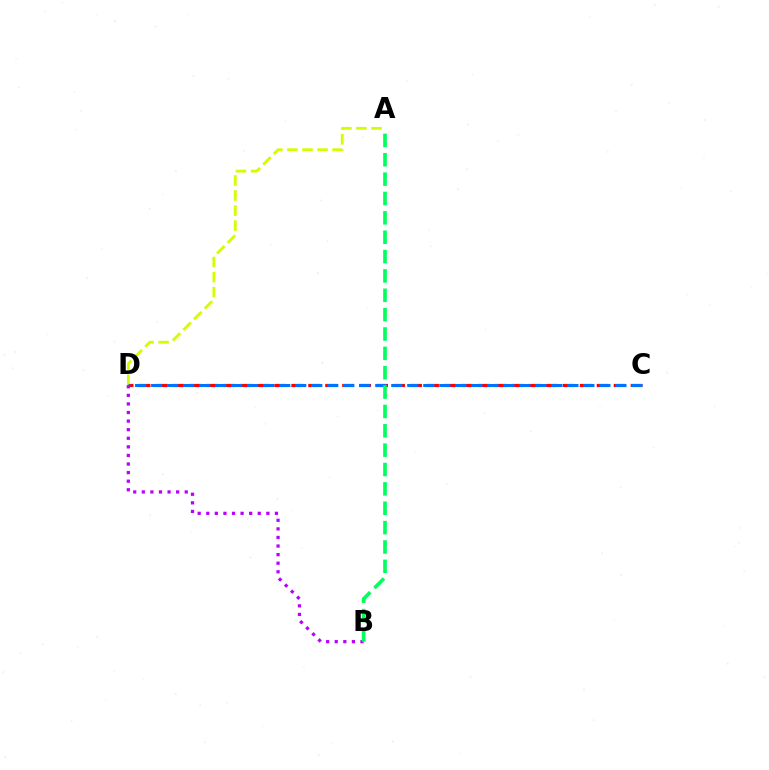{('C', 'D'): [{'color': '#ff0000', 'line_style': 'dashed', 'thickness': 2.3}, {'color': '#0074ff', 'line_style': 'dashed', 'thickness': 2.17}], ('A', 'D'): [{'color': '#d1ff00', 'line_style': 'dashed', 'thickness': 2.05}], ('B', 'D'): [{'color': '#b900ff', 'line_style': 'dotted', 'thickness': 2.33}], ('A', 'B'): [{'color': '#00ff5c', 'line_style': 'dashed', 'thickness': 2.63}]}